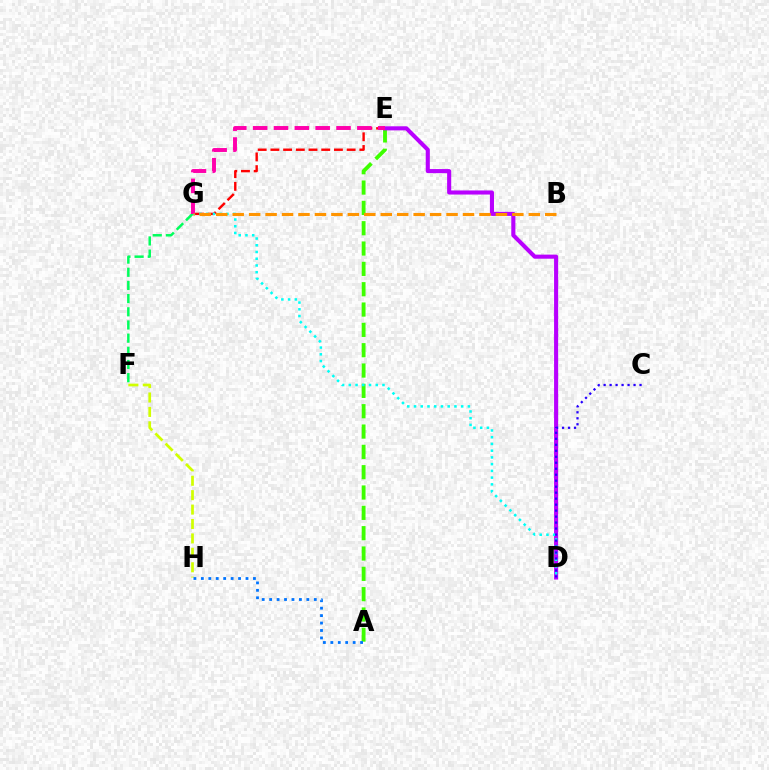{('F', 'H'): [{'color': '#d1ff00', 'line_style': 'dashed', 'thickness': 1.96}], ('A', 'E'): [{'color': '#3dff00', 'line_style': 'dashed', 'thickness': 2.76}], ('E', 'G'): [{'color': '#ff0000', 'line_style': 'dashed', 'thickness': 1.73}, {'color': '#ff00ac', 'line_style': 'dashed', 'thickness': 2.83}], ('D', 'E'): [{'color': '#b900ff', 'line_style': 'solid', 'thickness': 2.94}], ('D', 'G'): [{'color': '#00fff6', 'line_style': 'dotted', 'thickness': 1.83}], ('C', 'D'): [{'color': '#2500ff', 'line_style': 'dotted', 'thickness': 1.63}], ('A', 'H'): [{'color': '#0074ff', 'line_style': 'dotted', 'thickness': 2.02}], ('F', 'G'): [{'color': '#00ff5c', 'line_style': 'dashed', 'thickness': 1.79}], ('B', 'G'): [{'color': '#ff9400', 'line_style': 'dashed', 'thickness': 2.23}]}